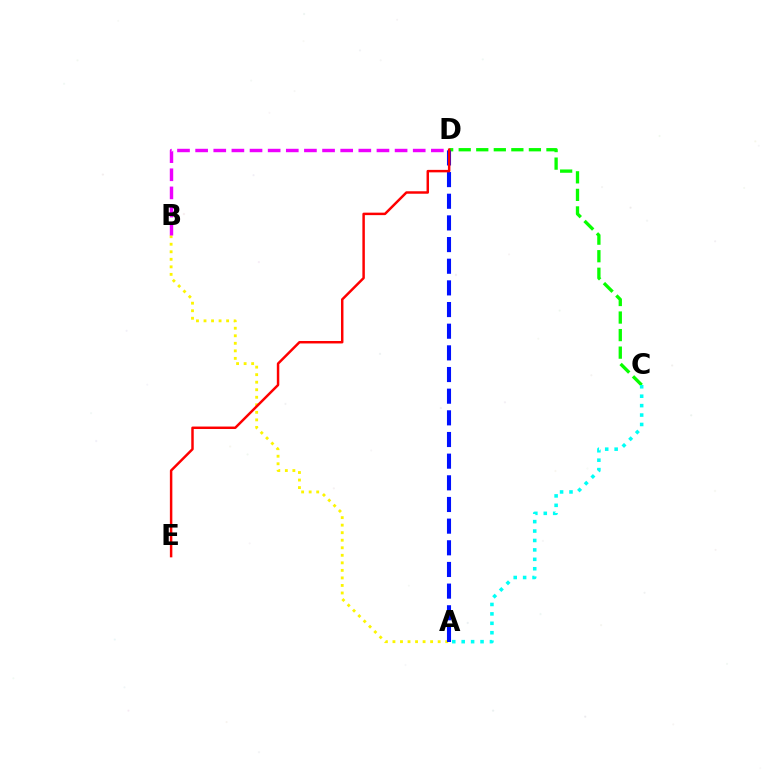{('A', 'B'): [{'color': '#fcf500', 'line_style': 'dotted', 'thickness': 2.05}], ('C', 'D'): [{'color': '#08ff00', 'line_style': 'dashed', 'thickness': 2.38}], ('A', 'D'): [{'color': '#0010ff', 'line_style': 'dashed', 'thickness': 2.94}], ('B', 'D'): [{'color': '#ee00ff', 'line_style': 'dashed', 'thickness': 2.46}], ('D', 'E'): [{'color': '#ff0000', 'line_style': 'solid', 'thickness': 1.78}], ('A', 'C'): [{'color': '#00fff6', 'line_style': 'dotted', 'thickness': 2.56}]}